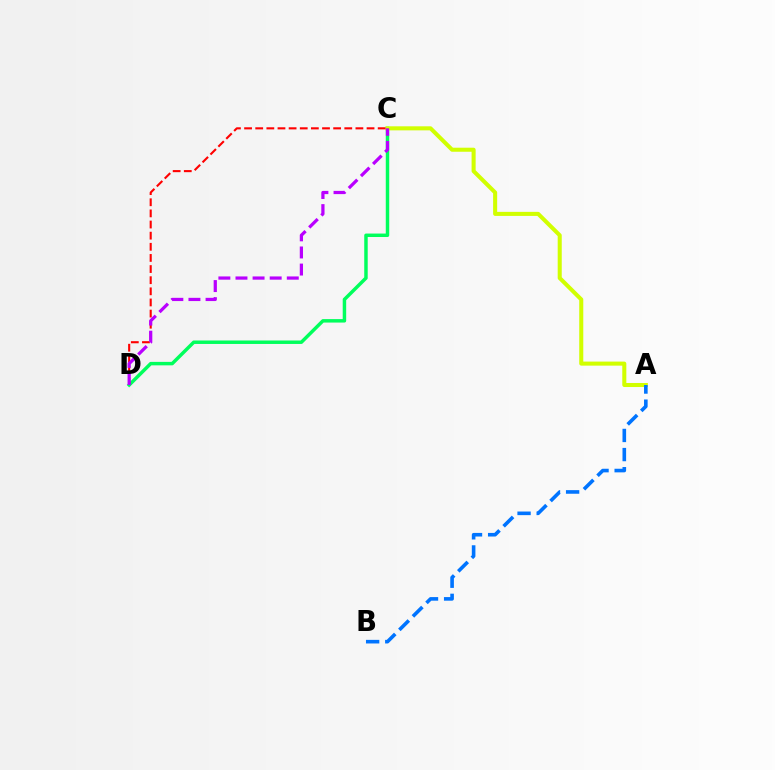{('C', 'D'): [{'color': '#00ff5c', 'line_style': 'solid', 'thickness': 2.49}, {'color': '#ff0000', 'line_style': 'dashed', 'thickness': 1.51}, {'color': '#b900ff', 'line_style': 'dashed', 'thickness': 2.32}], ('A', 'C'): [{'color': '#d1ff00', 'line_style': 'solid', 'thickness': 2.91}], ('A', 'B'): [{'color': '#0074ff', 'line_style': 'dashed', 'thickness': 2.6}]}